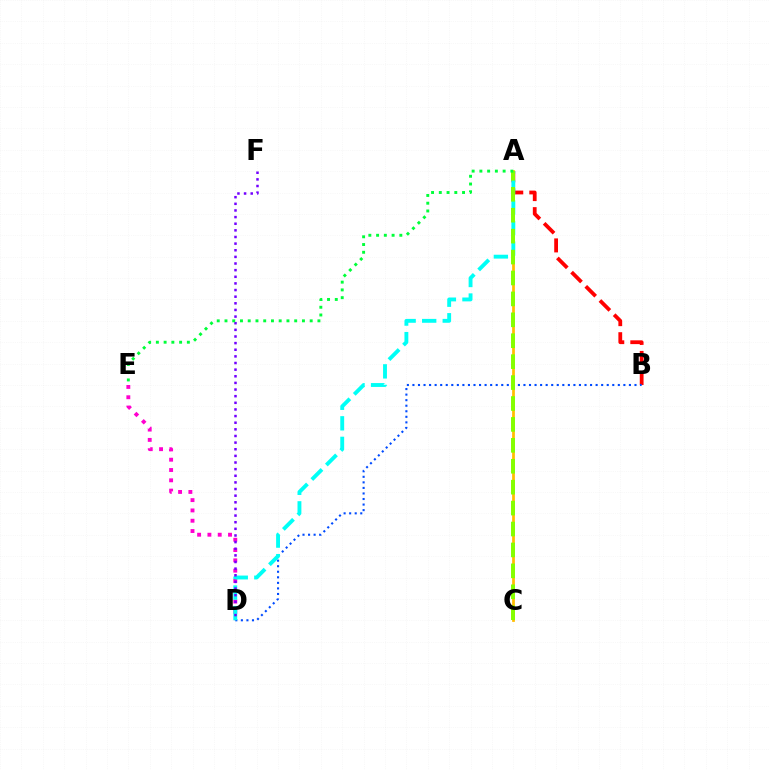{('D', 'E'): [{'color': '#ff00cf', 'line_style': 'dotted', 'thickness': 2.8}], ('A', 'B'): [{'color': '#ff0000', 'line_style': 'dashed', 'thickness': 2.73}], ('A', 'C'): [{'color': '#ffbd00', 'line_style': 'solid', 'thickness': 1.97}, {'color': '#84ff00', 'line_style': 'dashed', 'thickness': 2.84}], ('B', 'D'): [{'color': '#004bff', 'line_style': 'dotted', 'thickness': 1.51}], ('A', 'D'): [{'color': '#00fff6', 'line_style': 'dashed', 'thickness': 2.79}], ('D', 'F'): [{'color': '#7200ff', 'line_style': 'dotted', 'thickness': 1.8}], ('A', 'E'): [{'color': '#00ff39', 'line_style': 'dotted', 'thickness': 2.1}]}